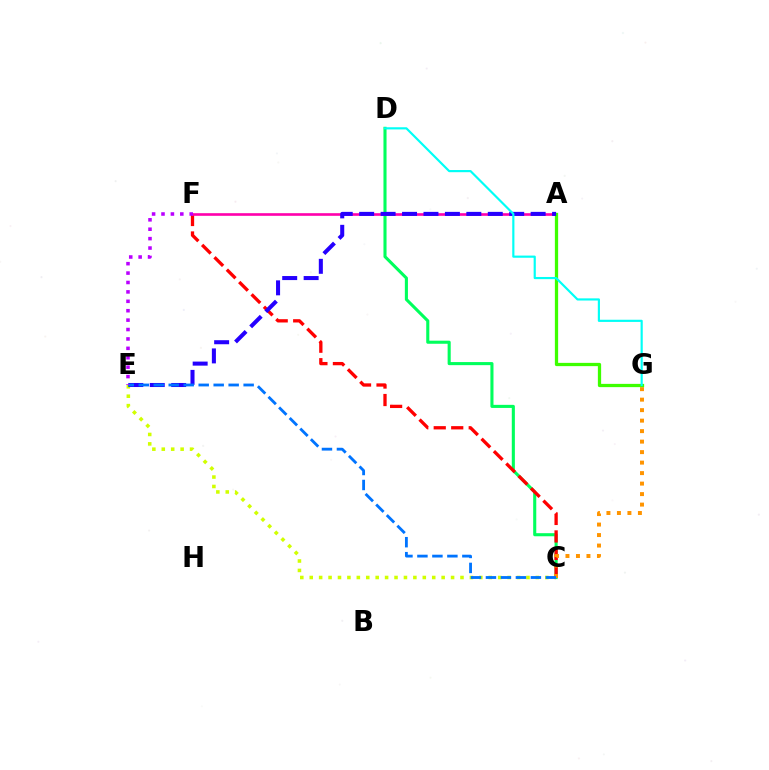{('C', 'D'): [{'color': '#00ff5c', 'line_style': 'solid', 'thickness': 2.22}], ('C', 'F'): [{'color': '#ff0000', 'line_style': 'dashed', 'thickness': 2.38}], ('C', 'E'): [{'color': '#d1ff00', 'line_style': 'dotted', 'thickness': 2.56}, {'color': '#0074ff', 'line_style': 'dashed', 'thickness': 2.04}], ('A', 'F'): [{'color': '#ff00ac', 'line_style': 'solid', 'thickness': 1.9}], ('C', 'G'): [{'color': '#ff9400', 'line_style': 'dotted', 'thickness': 2.85}], ('A', 'G'): [{'color': '#3dff00', 'line_style': 'solid', 'thickness': 2.35}], ('A', 'E'): [{'color': '#2500ff', 'line_style': 'dashed', 'thickness': 2.91}], ('D', 'G'): [{'color': '#00fff6', 'line_style': 'solid', 'thickness': 1.56}], ('E', 'F'): [{'color': '#b900ff', 'line_style': 'dotted', 'thickness': 2.56}]}